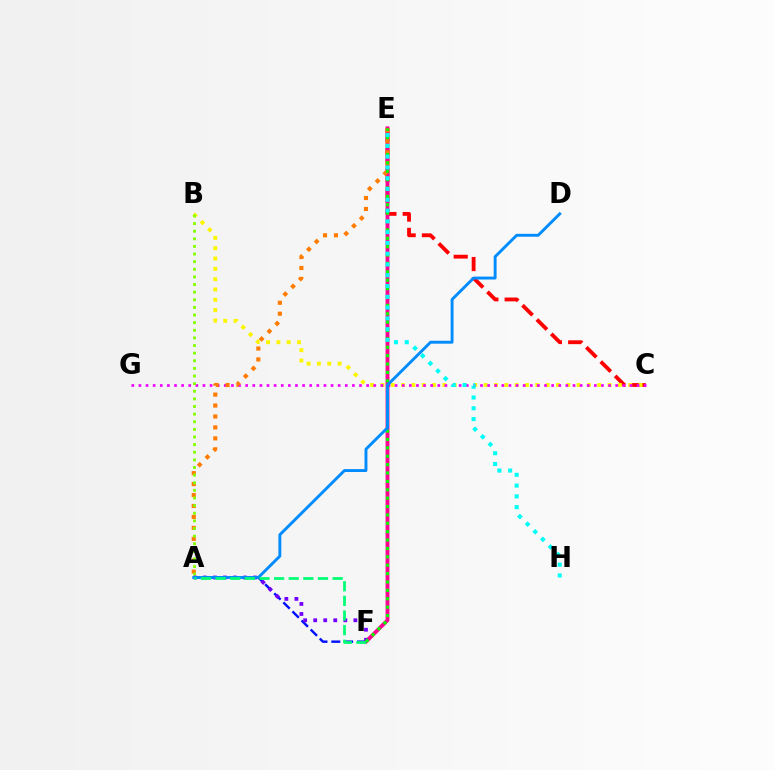{('C', 'E'): [{'color': '#ff0000', 'line_style': 'dashed', 'thickness': 2.76}], ('A', 'F'): [{'color': '#0010ff', 'line_style': 'dashed', 'thickness': 1.74}, {'color': '#7200ff', 'line_style': 'dotted', 'thickness': 2.73}, {'color': '#00ff74', 'line_style': 'dashed', 'thickness': 1.99}], ('B', 'C'): [{'color': '#fcf500', 'line_style': 'dotted', 'thickness': 2.81}], ('C', 'G'): [{'color': '#ee00ff', 'line_style': 'dotted', 'thickness': 1.93}], ('E', 'F'): [{'color': '#ff0094', 'line_style': 'solid', 'thickness': 2.77}, {'color': '#08ff00', 'line_style': 'dotted', 'thickness': 2.28}], ('A', 'E'): [{'color': '#ff7c00', 'line_style': 'dotted', 'thickness': 2.97}], ('A', 'B'): [{'color': '#84ff00', 'line_style': 'dotted', 'thickness': 2.07}], ('E', 'H'): [{'color': '#00fff6', 'line_style': 'dotted', 'thickness': 2.93}], ('A', 'D'): [{'color': '#008cff', 'line_style': 'solid', 'thickness': 2.09}]}